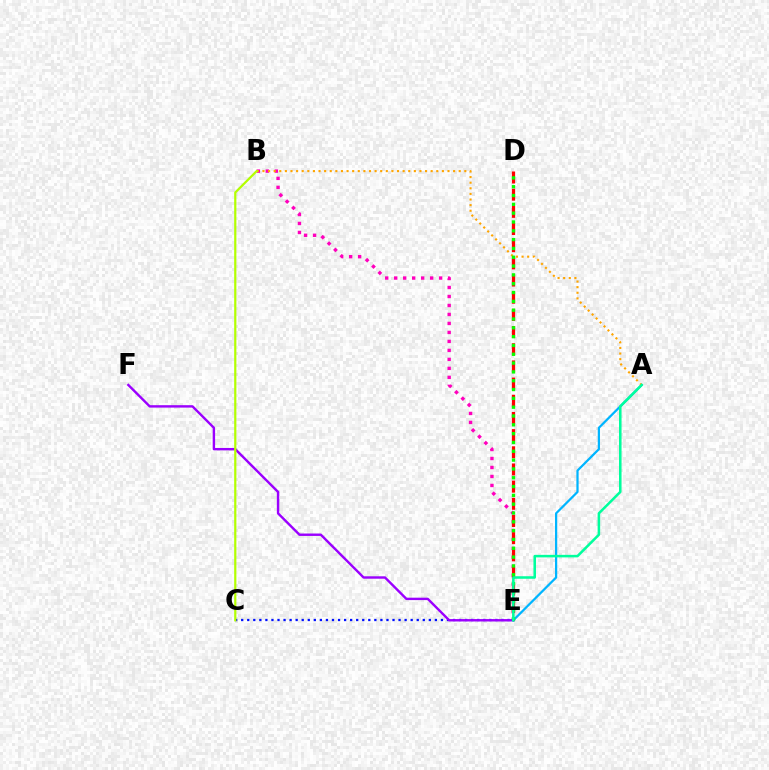{('B', 'E'): [{'color': '#ff00bd', 'line_style': 'dotted', 'thickness': 2.44}], ('D', 'E'): [{'color': '#ff0000', 'line_style': 'dashed', 'thickness': 2.33}, {'color': '#08ff00', 'line_style': 'dotted', 'thickness': 2.4}], ('C', 'E'): [{'color': '#0010ff', 'line_style': 'dotted', 'thickness': 1.64}], ('A', 'E'): [{'color': '#00b5ff', 'line_style': 'solid', 'thickness': 1.61}, {'color': '#00ff9d', 'line_style': 'solid', 'thickness': 1.83}], ('A', 'B'): [{'color': '#ffa500', 'line_style': 'dotted', 'thickness': 1.52}], ('E', 'F'): [{'color': '#9b00ff', 'line_style': 'solid', 'thickness': 1.74}], ('B', 'C'): [{'color': '#b3ff00', 'line_style': 'solid', 'thickness': 1.59}]}